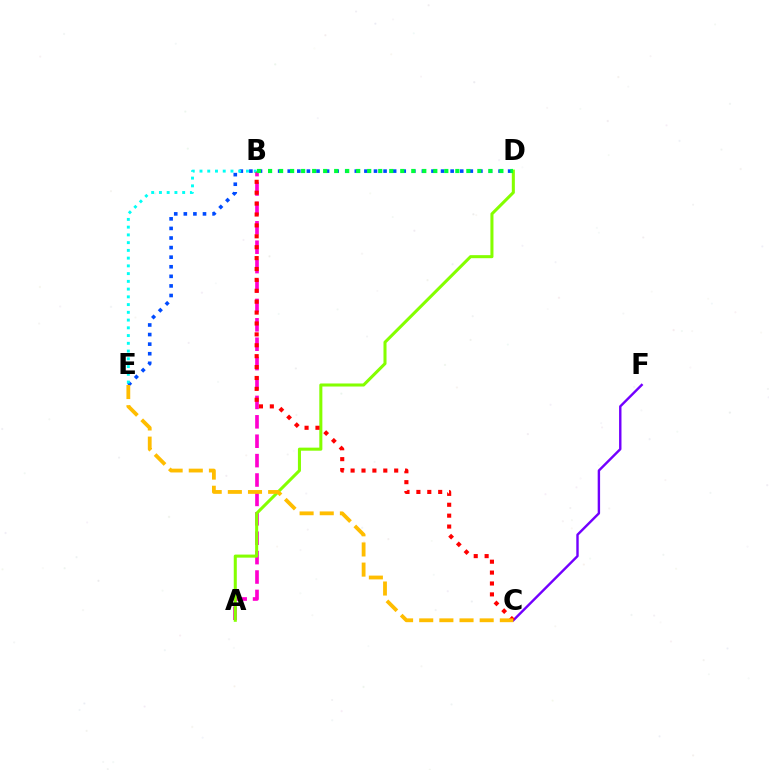{('A', 'B'): [{'color': '#ff00cf', 'line_style': 'dashed', 'thickness': 2.64}], ('C', 'F'): [{'color': '#7200ff', 'line_style': 'solid', 'thickness': 1.73}], ('A', 'D'): [{'color': '#84ff00', 'line_style': 'solid', 'thickness': 2.2}], ('D', 'E'): [{'color': '#004bff', 'line_style': 'dotted', 'thickness': 2.6}], ('B', 'C'): [{'color': '#ff0000', 'line_style': 'dotted', 'thickness': 2.96}], ('B', 'E'): [{'color': '#00fff6', 'line_style': 'dotted', 'thickness': 2.1}], ('B', 'D'): [{'color': '#00ff39', 'line_style': 'dotted', 'thickness': 2.99}], ('C', 'E'): [{'color': '#ffbd00', 'line_style': 'dashed', 'thickness': 2.74}]}